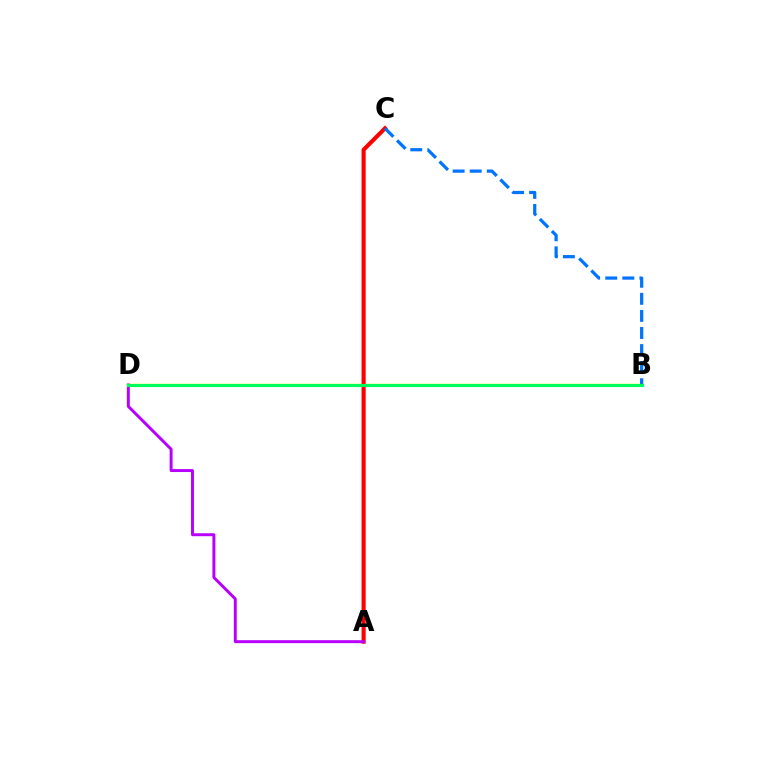{('B', 'D'): [{'color': '#d1ff00', 'line_style': 'solid', 'thickness': 1.77}, {'color': '#00ff5c', 'line_style': 'solid', 'thickness': 2.21}], ('A', 'C'): [{'color': '#ff0000', 'line_style': 'solid', 'thickness': 2.97}], ('B', 'C'): [{'color': '#0074ff', 'line_style': 'dashed', 'thickness': 2.32}], ('A', 'D'): [{'color': '#b900ff', 'line_style': 'solid', 'thickness': 2.13}]}